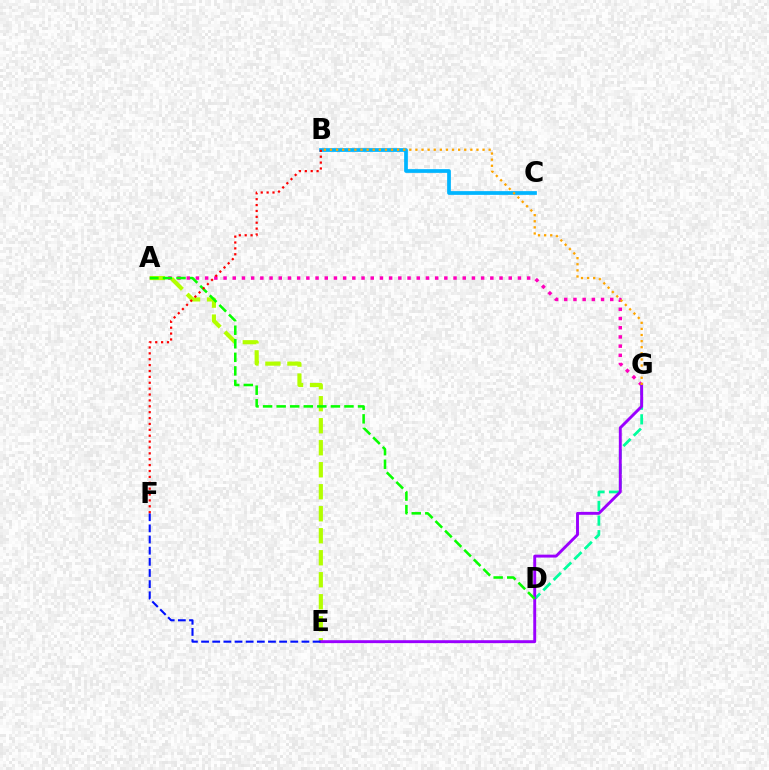{('A', 'G'): [{'color': '#ff00bd', 'line_style': 'dotted', 'thickness': 2.5}], ('B', 'C'): [{'color': '#00b5ff', 'line_style': 'solid', 'thickness': 2.68}], ('A', 'E'): [{'color': '#b3ff00', 'line_style': 'dashed', 'thickness': 2.99}], ('D', 'G'): [{'color': '#00ff9d', 'line_style': 'dashed', 'thickness': 1.99}], ('E', 'G'): [{'color': '#9b00ff', 'line_style': 'solid', 'thickness': 2.09}], ('A', 'D'): [{'color': '#08ff00', 'line_style': 'dashed', 'thickness': 1.84}], ('B', 'G'): [{'color': '#ffa500', 'line_style': 'dotted', 'thickness': 1.66}], ('E', 'F'): [{'color': '#0010ff', 'line_style': 'dashed', 'thickness': 1.51}], ('B', 'F'): [{'color': '#ff0000', 'line_style': 'dotted', 'thickness': 1.6}]}